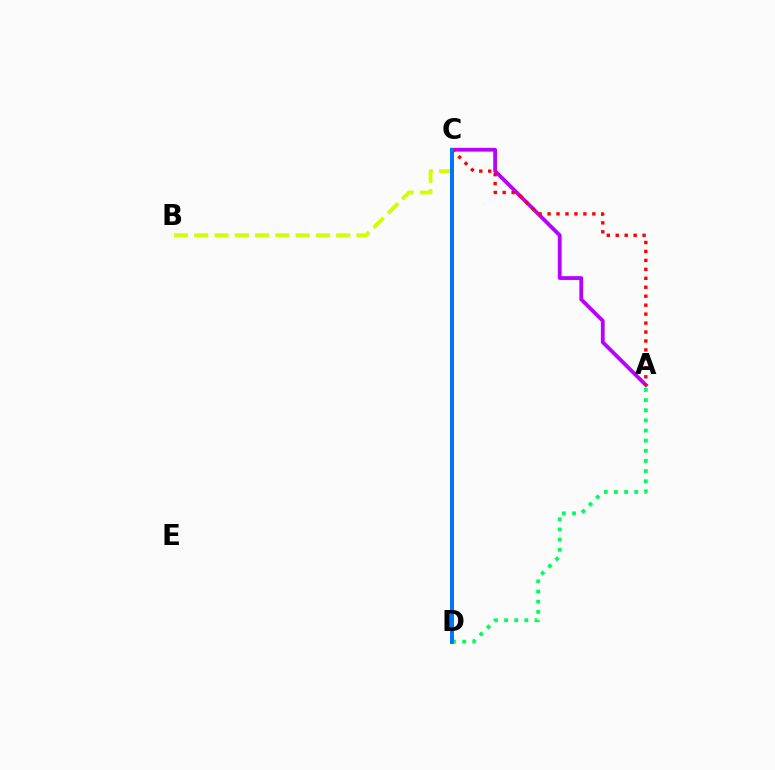{('A', 'C'): [{'color': '#b900ff', 'line_style': 'solid', 'thickness': 2.74}, {'color': '#ff0000', 'line_style': 'dotted', 'thickness': 2.43}], ('B', 'C'): [{'color': '#d1ff00', 'line_style': 'dashed', 'thickness': 2.75}], ('A', 'D'): [{'color': '#00ff5c', 'line_style': 'dotted', 'thickness': 2.76}], ('C', 'D'): [{'color': '#0074ff', 'line_style': 'solid', 'thickness': 2.85}]}